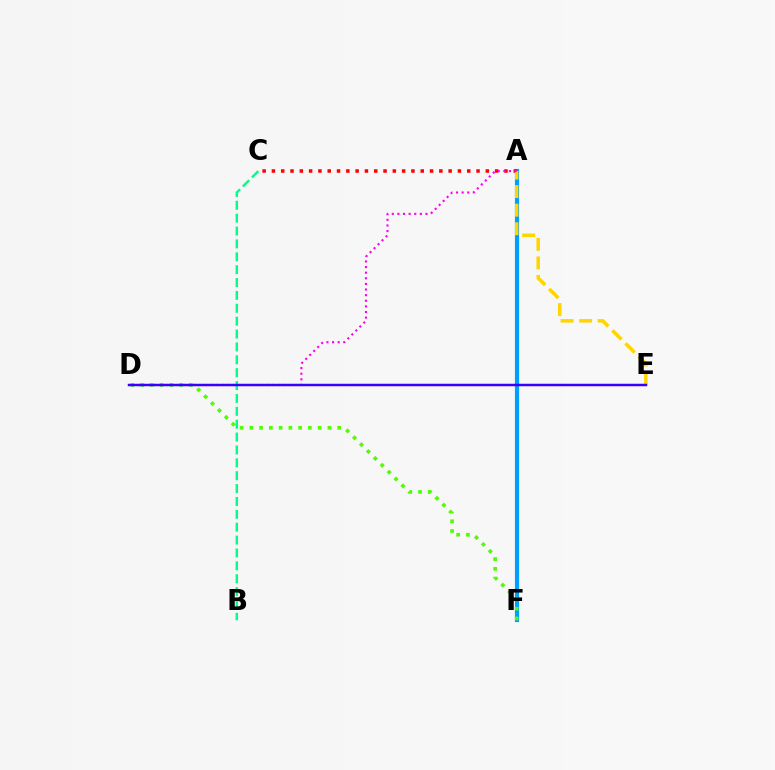{('A', 'F'): [{'color': '#009eff', 'line_style': 'solid', 'thickness': 2.99}], ('A', 'C'): [{'color': '#ff0000', 'line_style': 'dotted', 'thickness': 2.53}], ('D', 'F'): [{'color': '#4fff00', 'line_style': 'dotted', 'thickness': 2.65}], ('A', 'E'): [{'color': '#ffd500', 'line_style': 'dashed', 'thickness': 2.52}], ('B', 'C'): [{'color': '#00ff86', 'line_style': 'dashed', 'thickness': 1.75}], ('A', 'D'): [{'color': '#ff00ed', 'line_style': 'dotted', 'thickness': 1.53}], ('D', 'E'): [{'color': '#3700ff', 'line_style': 'solid', 'thickness': 1.79}]}